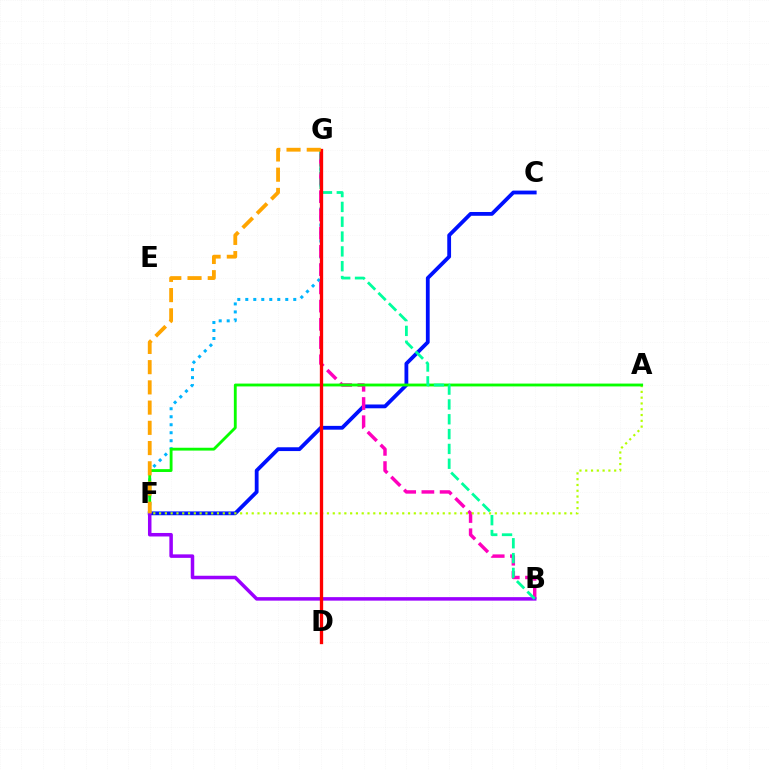{('C', 'F'): [{'color': '#0010ff', 'line_style': 'solid', 'thickness': 2.73}], ('F', 'G'): [{'color': '#00b5ff', 'line_style': 'dotted', 'thickness': 2.17}, {'color': '#ffa500', 'line_style': 'dashed', 'thickness': 2.75}], ('B', 'G'): [{'color': '#ff00bd', 'line_style': 'dashed', 'thickness': 2.48}, {'color': '#00ff9d', 'line_style': 'dashed', 'thickness': 2.01}], ('A', 'F'): [{'color': '#b3ff00', 'line_style': 'dotted', 'thickness': 1.57}, {'color': '#08ff00', 'line_style': 'solid', 'thickness': 2.05}], ('B', 'F'): [{'color': '#9b00ff', 'line_style': 'solid', 'thickness': 2.52}], ('D', 'G'): [{'color': '#ff0000', 'line_style': 'solid', 'thickness': 2.39}]}